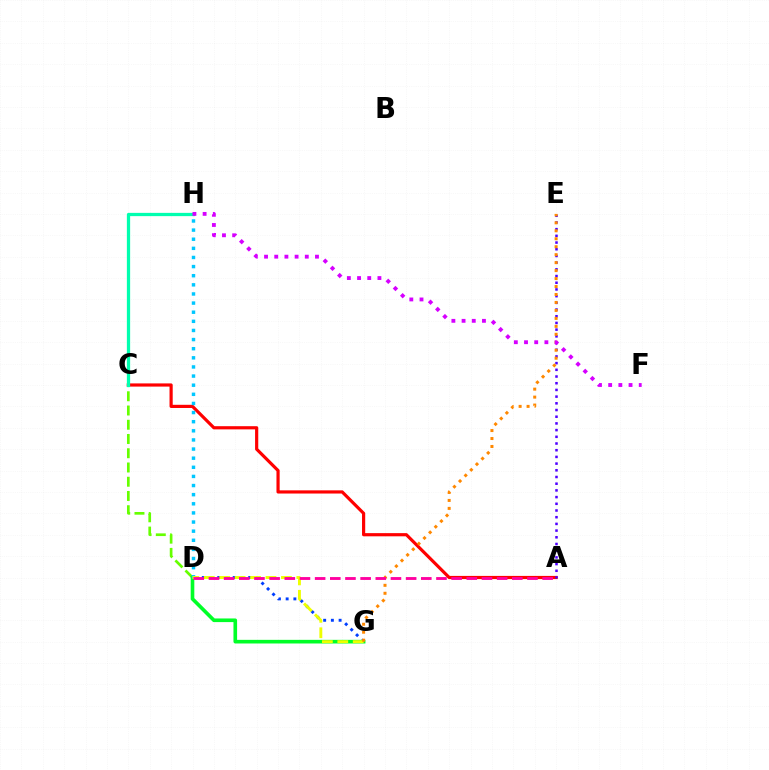{('C', 'D'): [{'color': '#66ff00', 'line_style': 'dashed', 'thickness': 1.94}], ('D', 'G'): [{'color': '#003fff', 'line_style': 'dotted', 'thickness': 2.1}, {'color': '#00ff27', 'line_style': 'solid', 'thickness': 2.62}, {'color': '#eeff00', 'line_style': 'dashed', 'thickness': 2.1}], ('A', 'C'): [{'color': '#ff0000', 'line_style': 'solid', 'thickness': 2.29}], ('C', 'H'): [{'color': '#00ffaf', 'line_style': 'solid', 'thickness': 2.35}], ('D', 'H'): [{'color': '#00c7ff', 'line_style': 'dotted', 'thickness': 2.48}], ('A', 'E'): [{'color': '#4f00ff', 'line_style': 'dotted', 'thickness': 1.82}], ('E', 'G'): [{'color': '#ff8800', 'line_style': 'dotted', 'thickness': 2.16}], ('F', 'H'): [{'color': '#d600ff', 'line_style': 'dotted', 'thickness': 2.77}], ('A', 'D'): [{'color': '#ff00a0', 'line_style': 'dashed', 'thickness': 2.06}]}